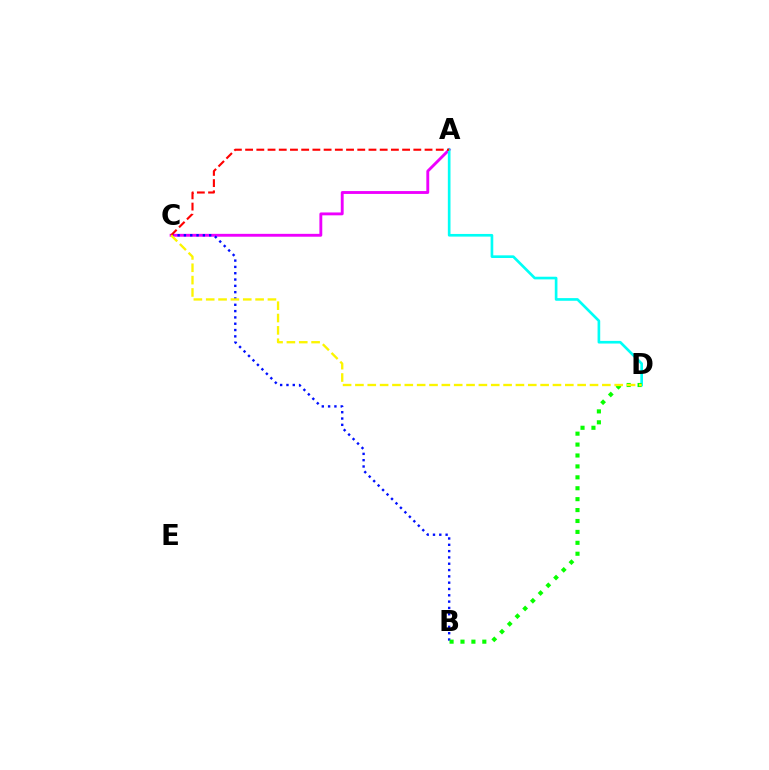{('A', 'C'): [{'color': '#ee00ff', 'line_style': 'solid', 'thickness': 2.07}, {'color': '#ff0000', 'line_style': 'dashed', 'thickness': 1.52}], ('A', 'D'): [{'color': '#00fff6', 'line_style': 'solid', 'thickness': 1.91}], ('B', 'C'): [{'color': '#0010ff', 'line_style': 'dotted', 'thickness': 1.72}], ('B', 'D'): [{'color': '#08ff00', 'line_style': 'dotted', 'thickness': 2.97}], ('C', 'D'): [{'color': '#fcf500', 'line_style': 'dashed', 'thickness': 1.68}]}